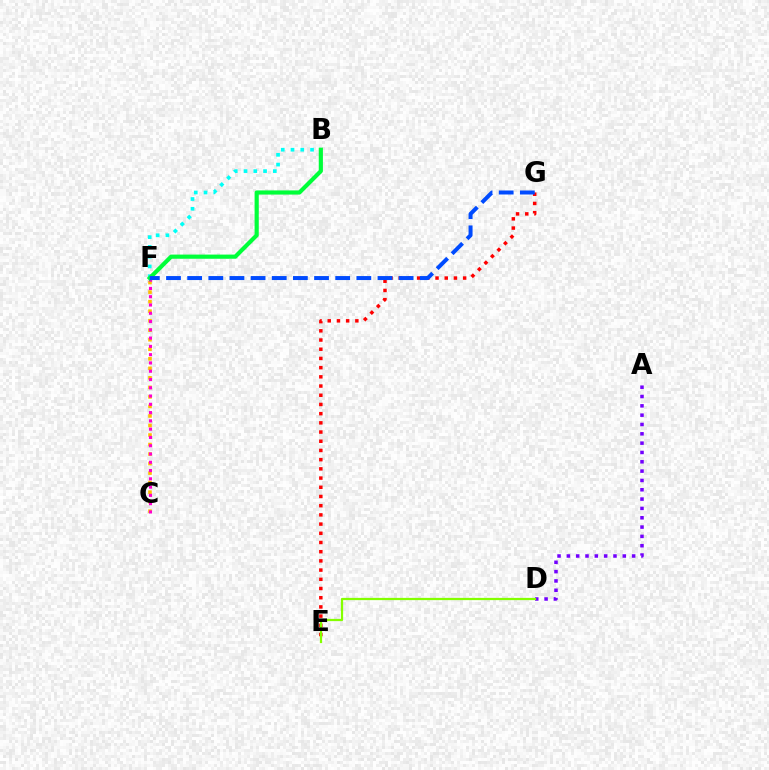{('C', 'F'): [{'color': '#ffbd00', 'line_style': 'dotted', 'thickness': 2.59}, {'color': '#ff00cf', 'line_style': 'dotted', 'thickness': 2.25}], ('E', 'G'): [{'color': '#ff0000', 'line_style': 'dotted', 'thickness': 2.5}], ('B', 'F'): [{'color': '#00fff6', 'line_style': 'dotted', 'thickness': 2.65}, {'color': '#00ff39', 'line_style': 'solid', 'thickness': 3.0}], ('A', 'D'): [{'color': '#7200ff', 'line_style': 'dotted', 'thickness': 2.53}], ('D', 'E'): [{'color': '#84ff00', 'line_style': 'solid', 'thickness': 1.62}], ('F', 'G'): [{'color': '#004bff', 'line_style': 'dashed', 'thickness': 2.87}]}